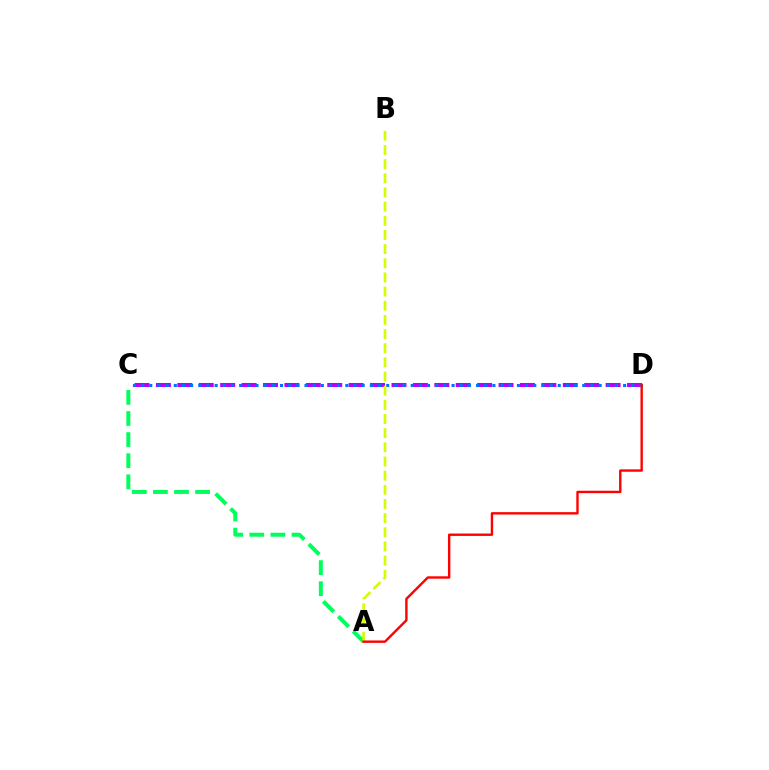{('C', 'D'): [{'color': '#b900ff', 'line_style': 'dashed', 'thickness': 2.91}, {'color': '#0074ff', 'line_style': 'dotted', 'thickness': 2.22}], ('A', 'C'): [{'color': '#00ff5c', 'line_style': 'dashed', 'thickness': 2.87}], ('A', 'B'): [{'color': '#d1ff00', 'line_style': 'dashed', 'thickness': 1.92}], ('A', 'D'): [{'color': '#ff0000', 'line_style': 'solid', 'thickness': 1.72}]}